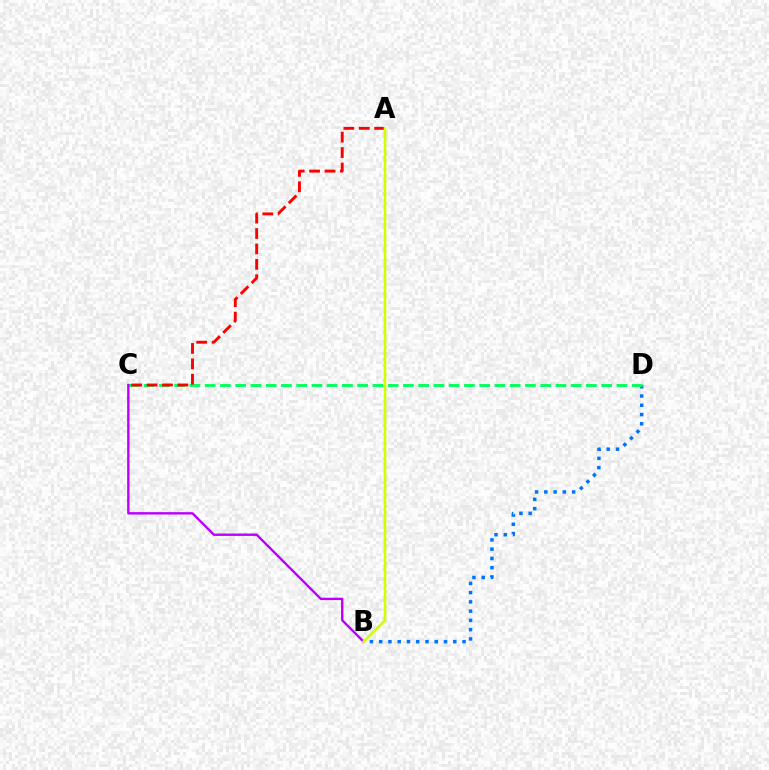{('B', 'D'): [{'color': '#0074ff', 'line_style': 'dotted', 'thickness': 2.52}], ('C', 'D'): [{'color': '#00ff5c', 'line_style': 'dashed', 'thickness': 2.07}], ('B', 'C'): [{'color': '#b900ff', 'line_style': 'solid', 'thickness': 1.71}], ('A', 'C'): [{'color': '#ff0000', 'line_style': 'dashed', 'thickness': 2.09}], ('A', 'B'): [{'color': '#d1ff00', 'line_style': 'solid', 'thickness': 1.87}]}